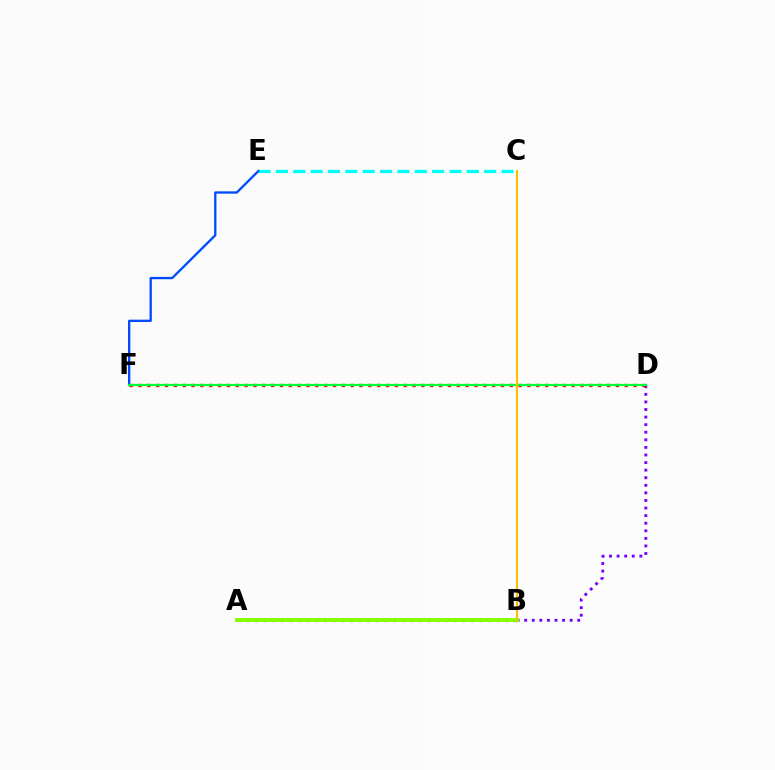{('A', 'B'): [{'color': '#ff00cf', 'line_style': 'dotted', 'thickness': 2.35}, {'color': '#84ff00', 'line_style': 'solid', 'thickness': 2.8}], ('C', 'E'): [{'color': '#00fff6', 'line_style': 'dashed', 'thickness': 2.36}], ('E', 'F'): [{'color': '#004bff', 'line_style': 'solid', 'thickness': 1.67}], ('B', 'D'): [{'color': '#7200ff', 'line_style': 'dotted', 'thickness': 2.06}], ('D', 'F'): [{'color': '#ff0000', 'line_style': 'dotted', 'thickness': 2.4}, {'color': '#00ff39', 'line_style': 'solid', 'thickness': 1.63}], ('B', 'C'): [{'color': '#ffbd00', 'line_style': 'solid', 'thickness': 1.51}]}